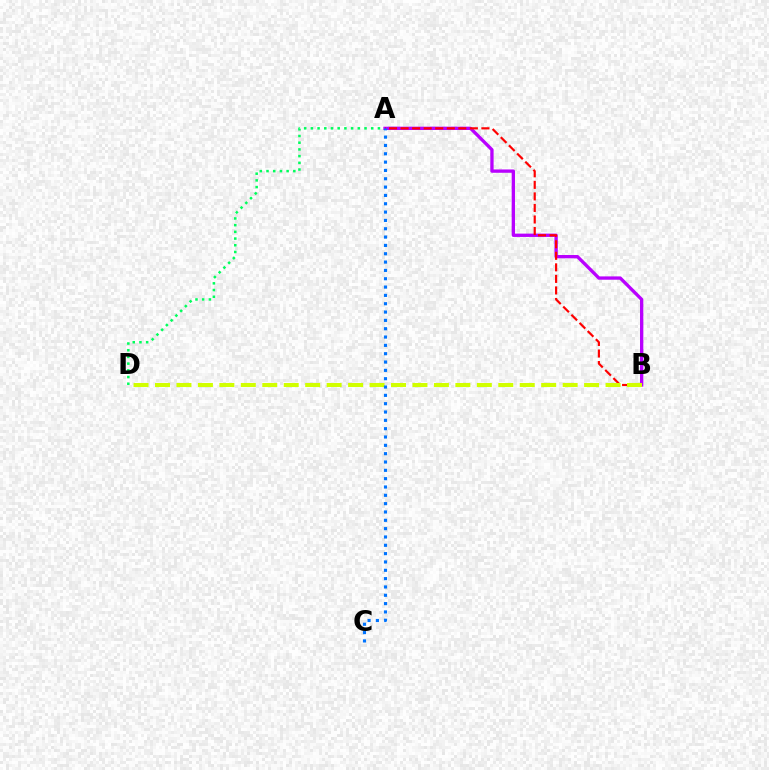{('A', 'D'): [{'color': '#00ff5c', 'line_style': 'dotted', 'thickness': 1.82}], ('A', 'B'): [{'color': '#b900ff', 'line_style': 'solid', 'thickness': 2.39}, {'color': '#ff0000', 'line_style': 'dashed', 'thickness': 1.57}], ('B', 'D'): [{'color': '#d1ff00', 'line_style': 'dashed', 'thickness': 2.91}], ('A', 'C'): [{'color': '#0074ff', 'line_style': 'dotted', 'thickness': 2.26}]}